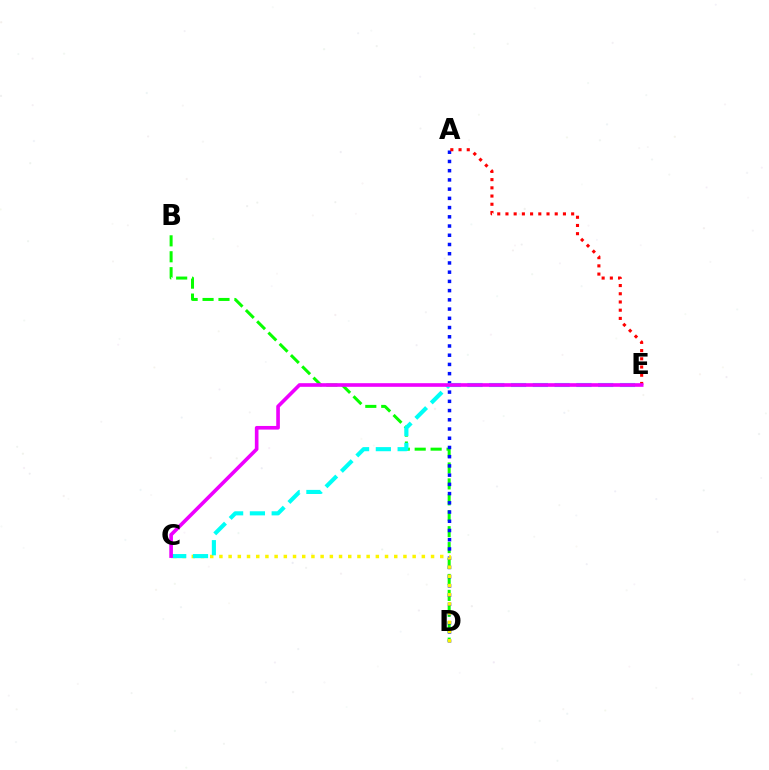{('B', 'D'): [{'color': '#08ff00', 'line_style': 'dashed', 'thickness': 2.16}], ('A', 'D'): [{'color': '#0010ff', 'line_style': 'dotted', 'thickness': 2.51}], ('C', 'D'): [{'color': '#fcf500', 'line_style': 'dotted', 'thickness': 2.5}], ('A', 'E'): [{'color': '#ff0000', 'line_style': 'dotted', 'thickness': 2.23}], ('C', 'E'): [{'color': '#00fff6', 'line_style': 'dashed', 'thickness': 2.96}, {'color': '#ee00ff', 'line_style': 'solid', 'thickness': 2.62}]}